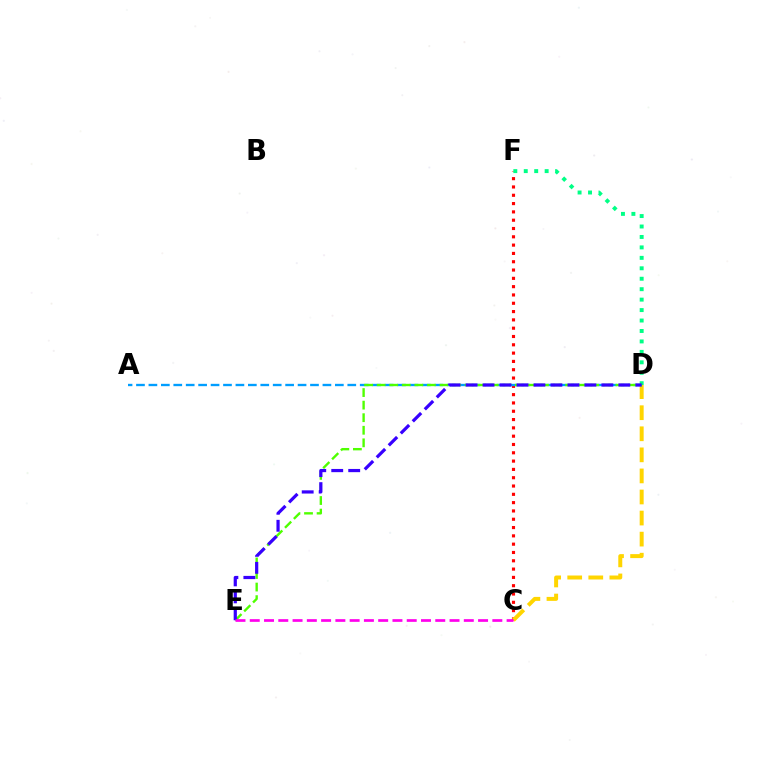{('C', 'F'): [{'color': '#ff0000', 'line_style': 'dotted', 'thickness': 2.26}], ('C', 'D'): [{'color': '#ffd500', 'line_style': 'dashed', 'thickness': 2.86}], ('A', 'D'): [{'color': '#009eff', 'line_style': 'dashed', 'thickness': 1.69}], ('D', 'F'): [{'color': '#00ff86', 'line_style': 'dotted', 'thickness': 2.84}], ('D', 'E'): [{'color': '#4fff00', 'line_style': 'dashed', 'thickness': 1.71}, {'color': '#3700ff', 'line_style': 'dashed', 'thickness': 2.31}], ('C', 'E'): [{'color': '#ff00ed', 'line_style': 'dashed', 'thickness': 1.94}]}